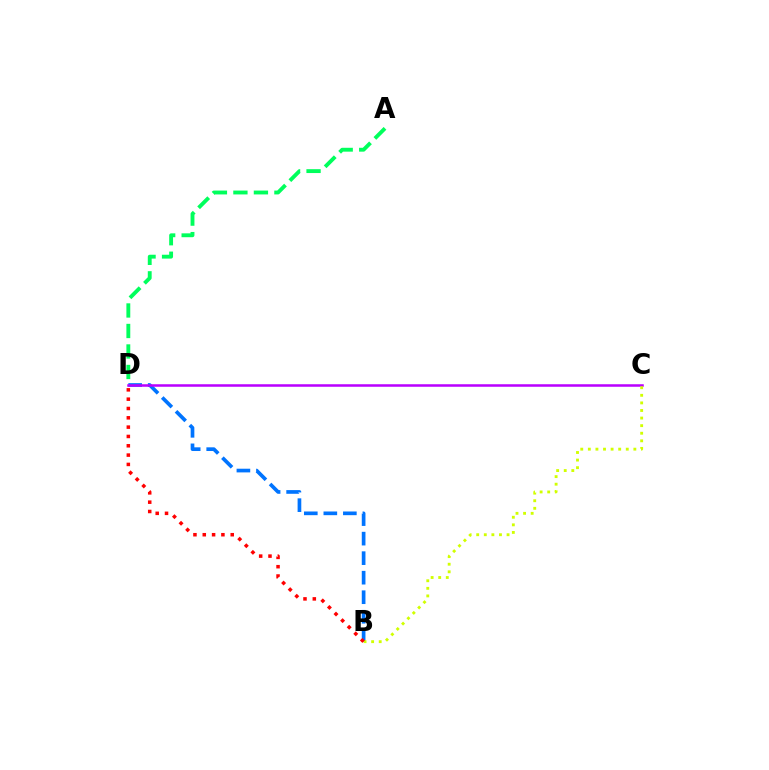{('B', 'D'): [{'color': '#0074ff', 'line_style': 'dashed', 'thickness': 2.65}, {'color': '#ff0000', 'line_style': 'dotted', 'thickness': 2.53}], ('A', 'D'): [{'color': '#00ff5c', 'line_style': 'dashed', 'thickness': 2.78}], ('C', 'D'): [{'color': '#b900ff', 'line_style': 'solid', 'thickness': 1.81}], ('B', 'C'): [{'color': '#d1ff00', 'line_style': 'dotted', 'thickness': 2.06}]}